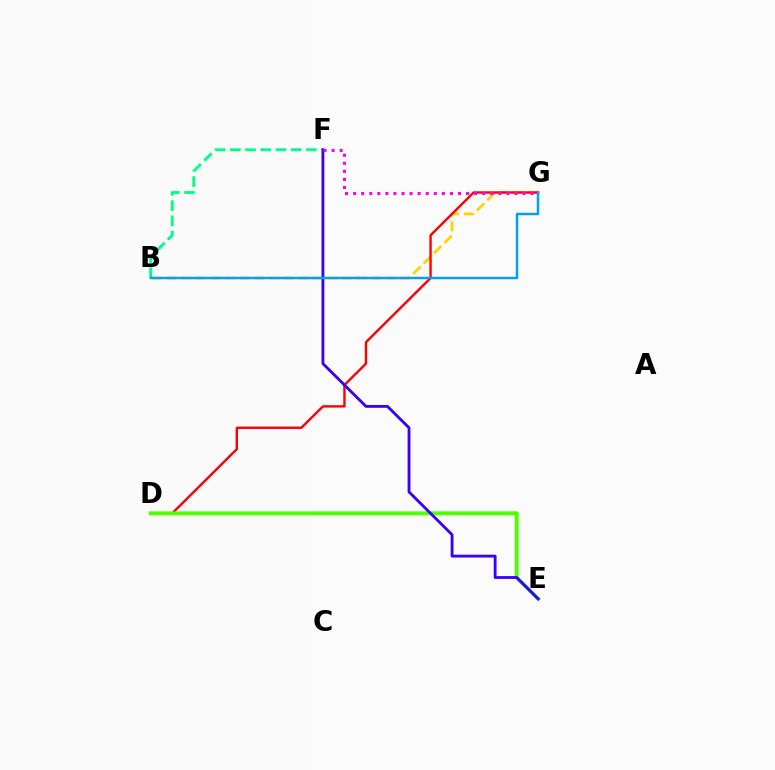{('B', 'G'): [{'color': '#ffd500', 'line_style': 'dashed', 'thickness': 1.99}, {'color': '#009eff', 'line_style': 'solid', 'thickness': 1.77}], ('D', 'G'): [{'color': '#ff0000', 'line_style': 'solid', 'thickness': 1.72}], ('D', 'E'): [{'color': '#4fff00', 'line_style': 'solid', 'thickness': 2.81}], ('B', 'F'): [{'color': '#00ff86', 'line_style': 'dashed', 'thickness': 2.07}], ('E', 'F'): [{'color': '#3700ff', 'line_style': 'solid', 'thickness': 2.04}], ('F', 'G'): [{'color': '#ff00ed', 'line_style': 'dotted', 'thickness': 2.19}]}